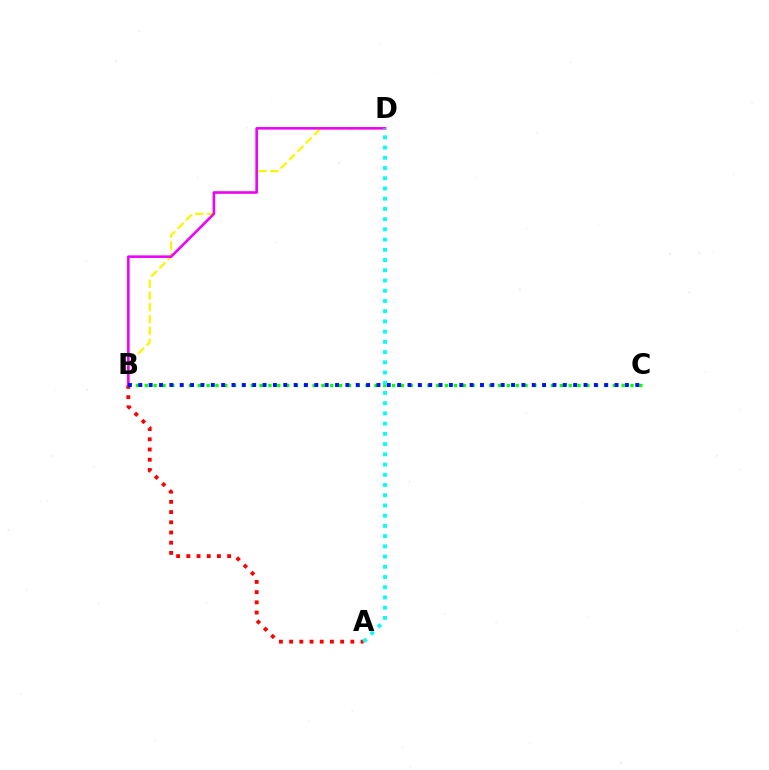{('B', 'D'): [{'color': '#fcf500', 'line_style': 'dashed', 'thickness': 1.6}, {'color': '#ee00ff', 'line_style': 'solid', 'thickness': 1.86}], ('B', 'C'): [{'color': '#08ff00', 'line_style': 'dotted', 'thickness': 2.4}, {'color': '#0010ff', 'line_style': 'dotted', 'thickness': 2.81}], ('A', 'B'): [{'color': '#ff0000', 'line_style': 'dotted', 'thickness': 2.77}], ('A', 'D'): [{'color': '#00fff6', 'line_style': 'dotted', 'thickness': 2.78}]}